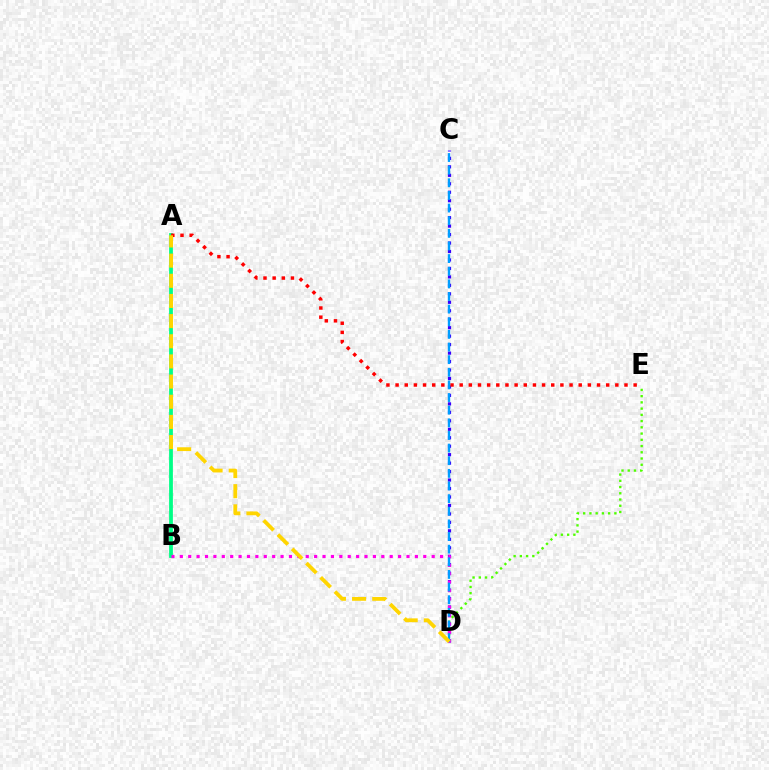{('A', 'B'): [{'color': '#00ff86', 'line_style': 'solid', 'thickness': 2.72}], ('C', 'D'): [{'color': '#3700ff', 'line_style': 'dotted', 'thickness': 2.3}, {'color': '#009eff', 'line_style': 'dashed', 'thickness': 1.72}], ('D', 'E'): [{'color': '#4fff00', 'line_style': 'dotted', 'thickness': 1.69}], ('B', 'D'): [{'color': '#ff00ed', 'line_style': 'dotted', 'thickness': 2.28}], ('A', 'E'): [{'color': '#ff0000', 'line_style': 'dotted', 'thickness': 2.49}], ('A', 'D'): [{'color': '#ffd500', 'line_style': 'dashed', 'thickness': 2.74}]}